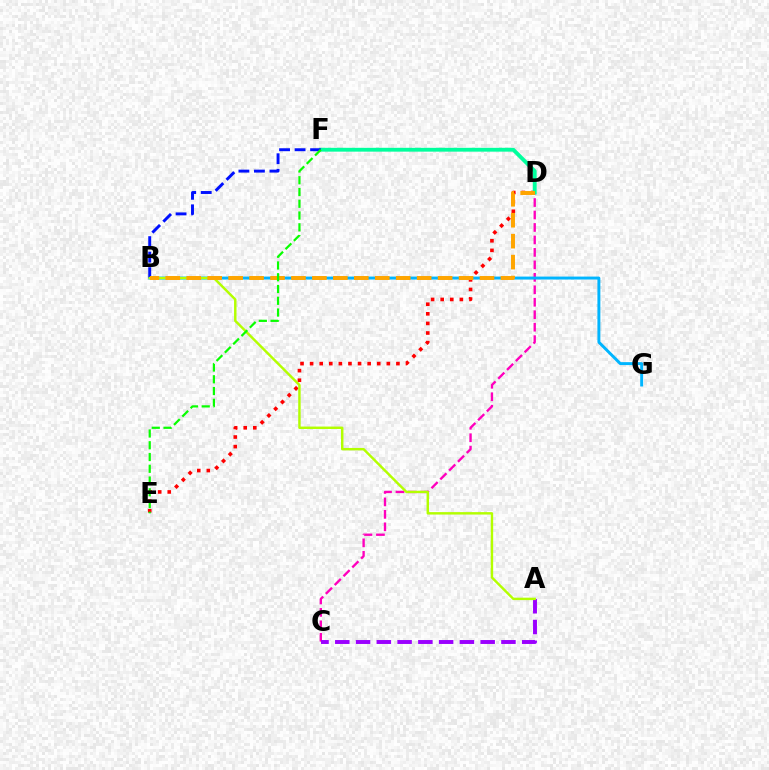{('C', 'D'): [{'color': '#ff00bd', 'line_style': 'dashed', 'thickness': 1.69}], ('D', 'E'): [{'color': '#ff0000', 'line_style': 'dotted', 'thickness': 2.61}], ('B', 'G'): [{'color': '#00b5ff', 'line_style': 'solid', 'thickness': 2.12}], ('D', 'F'): [{'color': '#00ff9d', 'line_style': 'solid', 'thickness': 2.77}], ('B', 'F'): [{'color': '#0010ff', 'line_style': 'dashed', 'thickness': 2.11}], ('A', 'C'): [{'color': '#9b00ff', 'line_style': 'dashed', 'thickness': 2.82}], ('A', 'B'): [{'color': '#b3ff00', 'line_style': 'solid', 'thickness': 1.75}], ('B', 'D'): [{'color': '#ffa500', 'line_style': 'dashed', 'thickness': 2.85}], ('E', 'F'): [{'color': '#08ff00', 'line_style': 'dashed', 'thickness': 1.6}]}